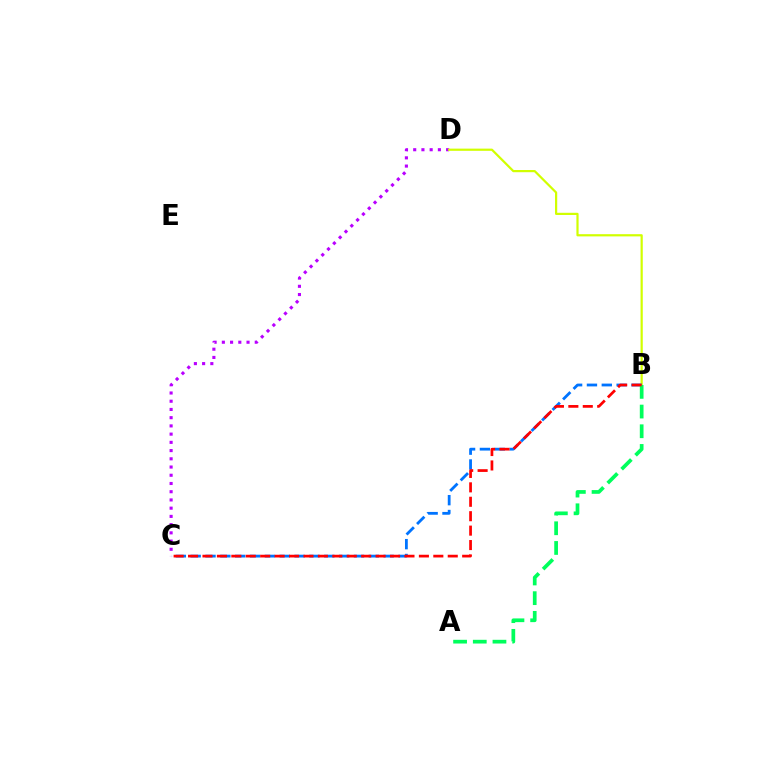{('C', 'D'): [{'color': '#b900ff', 'line_style': 'dotted', 'thickness': 2.24}], ('B', 'D'): [{'color': '#d1ff00', 'line_style': 'solid', 'thickness': 1.59}], ('B', 'C'): [{'color': '#0074ff', 'line_style': 'dashed', 'thickness': 2.02}, {'color': '#ff0000', 'line_style': 'dashed', 'thickness': 1.96}], ('A', 'B'): [{'color': '#00ff5c', 'line_style': 'dashed', 'thickness': 2.67}]}